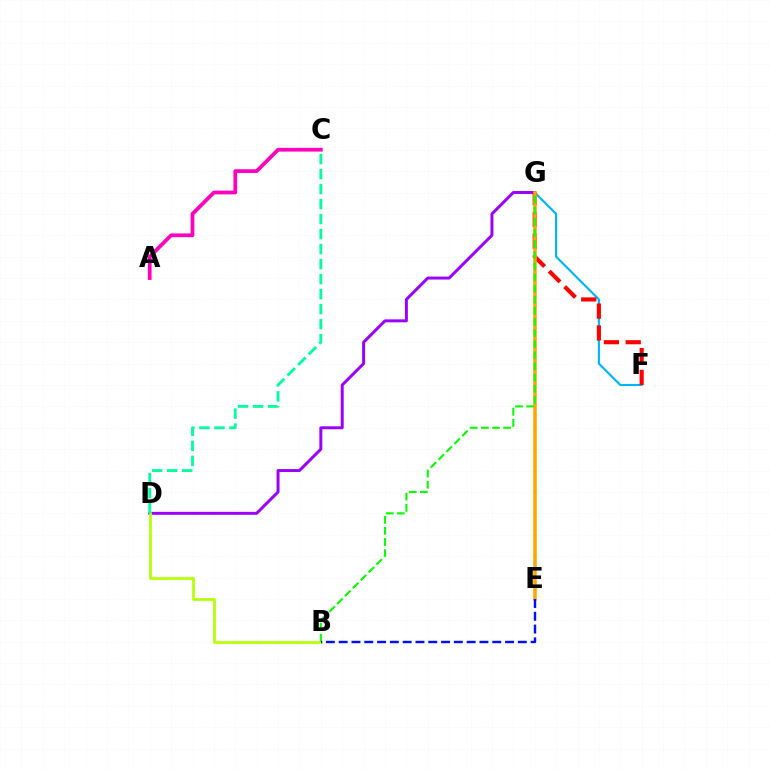{('D', 'G'): [{'color': '#9b00ff', 'line_style': 'solid', 'thickness': 2.14}], ('B', 'D'): [{'color': '#b3ff00', 'line_style': 'solid', 'thickness': 1.95}], ('F', 'G'): [{'color': '#00b5ff', 'line_style': 'solid', 'thickness': 1.54}, {'color': '#ff0000', 'line_style': 'dashed', 'thickness': 2.96}], ('E', 'G'): [{'color': '#ffa500', 'line_style': 'solid', 'thickness': 2.53}], ('A', 'C'): [{'color': '#ff00bd', 'line_style': 'solid', 'thickness': 2.69}], ('C', 'D'): [{'color': '#00ff9d', 'line_style': 'dashed', 'thickness': 2.04}], ('B', 'G'): [{'color': '#08ff00', 'line_style': 'dashed', 'thickness': 1.51}], ('B', 'E'): [{'color': '#0010ff', 'line_style': 'dashed', 'thickness': 1.74}]}